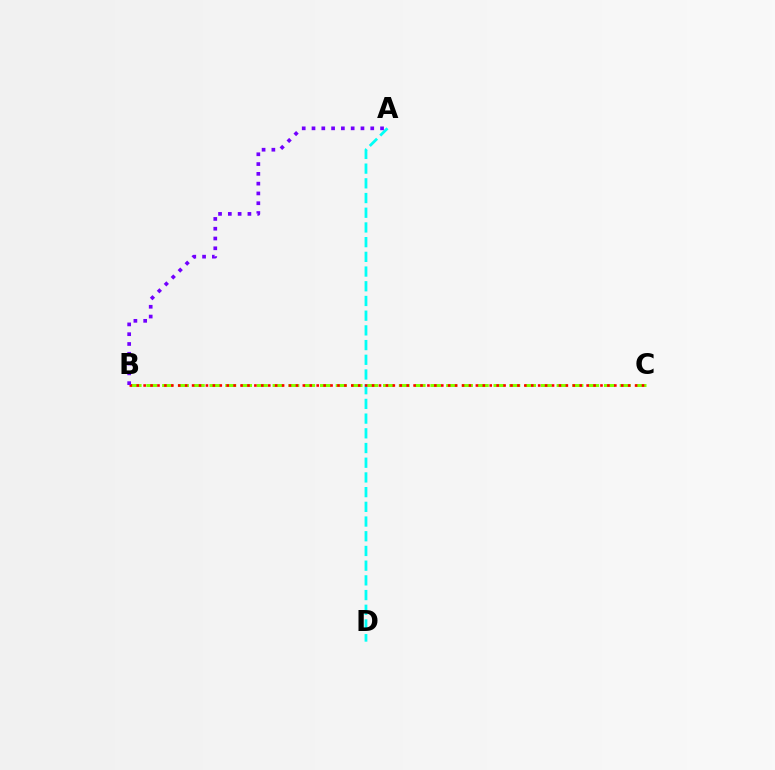{('A', 'D'): [{'color': '#00fff6', 'line_style': 'dashed', 'thickness': 2.0}], ('B', 'C'): [{'color': '#84ff00', 'line_style': 'dashed', 'thickness': 2.14}, {'color': '#ff0000', 'line_style': 'dotted', 'thickness': 1.88}], ('A', 'B'): [{'color': '#7200ff', 'line_style': 'dotted', 'thickness': 2.66}]}